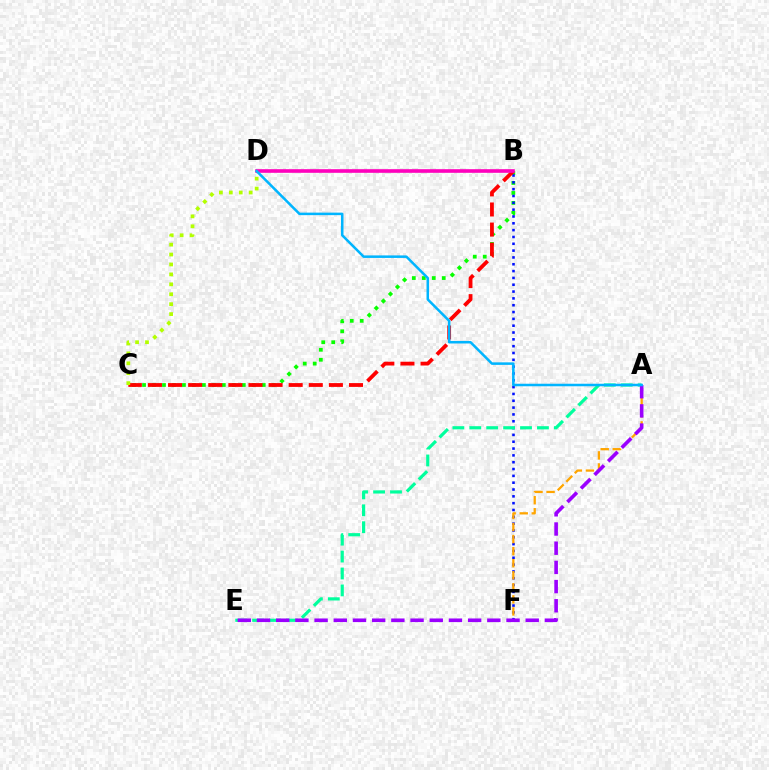{('B', 'C'): [{'color': '#08ff00', 'line_style': 'dotted', 'thickness': 2.71}, {'color': '#ff0000', 'line_style': 'dashed', 'thickness': 2.73}], ('B', 'F'): [{'color': '#0010ff', 'line_style': 'dotted', 'thickness': 1.85}], ('B', 'D'): [{'color': '#ff00bd', 'line_style': 'solid', 'thickness': 2.61}], ('A', 'F'): [{'color': '#ffa500', 'line_style': 'dashed', 'thickness': 1.64}], ('C', 'D'): [{'color': '#b3ff00', 'line_style': 'dotted', 'thickness': 2.7}], ('A', 'E'): [{'color': '#00ff9d', 'line_style': 'dashed', 'thickness': 2.3}, {'color': '#9b00ff', 'line_style': 'dashed', 'thickness': 2.61}], ('A', 'D'): [{'color': '#00b5ff', 'line_style': 'solid', 'thickness': 1.82}]}